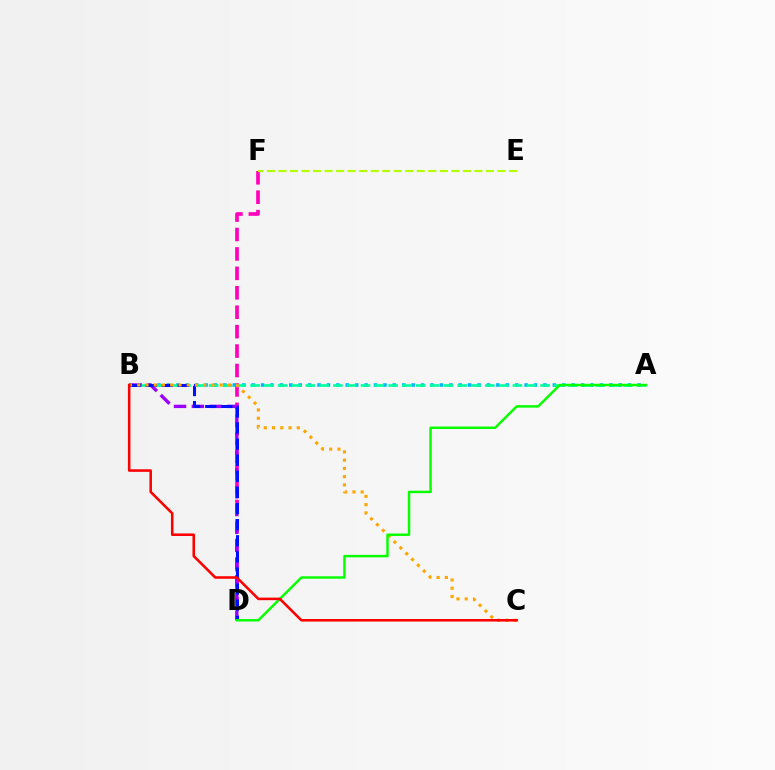{('D', 'F'): [{'color': '#ff00bd', 'line_style': 'dashed', 'thickness': 2.64}], ('A', 'B'): [{'color': '#00b5ff', 'line_style': 'dotted', 'thickness': 2.56}, {'color': '#00ff9d', 'line_style': 'dashed', 'thickness': 1.88}], ('E', 'F'): [{'color': '#b3ff00', 'line_style': 'dashed', 'thickness': 1.57}], ('B', 'D'): [{'color': '#9b00ff', 'line_style': 'dashed', 'thickness': 2.42}, {'color': '#0010ff', 'line_style': 'dashed', 'thickness': 2.19}], ('B', 'C'): [{'color': '#ffa500', 'line_style': 'dotted', 'thickness': 2.24}, {'color': '#ff0000', 'line_style': 'solid', 'thickness': 1.84}], ('A', 'D'): [{'color': '#08ff00', 'line_style': 'solid', 'thickness': 1.77}]}